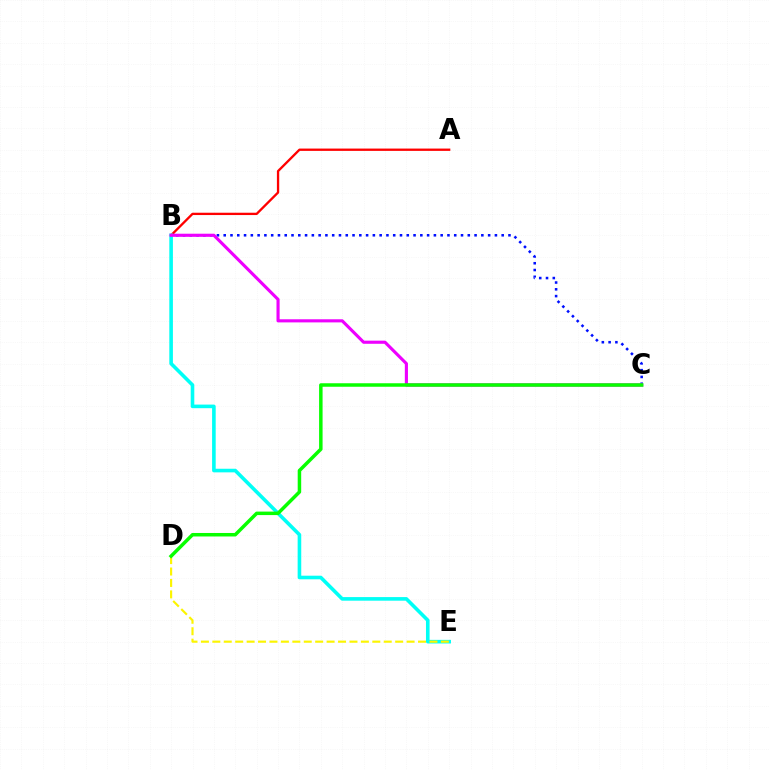{('A', 'B'): [{'color': '#ff0000', 'line_style': 'solid', 'thickness': 1.67}], ('B', 'C'): [{'color': '#0010ff', 'line_style': 'dotted', 'thickness': 1.84}, {'color': '#ee00ff', 'line_style': 'solid', 'thickness': 2.25}], ('B', 'E'): [{'color': '#00fff6', 'line_style': 'solid', 'thickness': 2.59}], ('D', 'E'): [{'color': '#fcf500', 'line_style': 'dashed', 'thickness': 1.55}], ('C', 'D'): [{'color': '#08ff00', 'line_style': 'solid', 'thickness': 2.51}]}